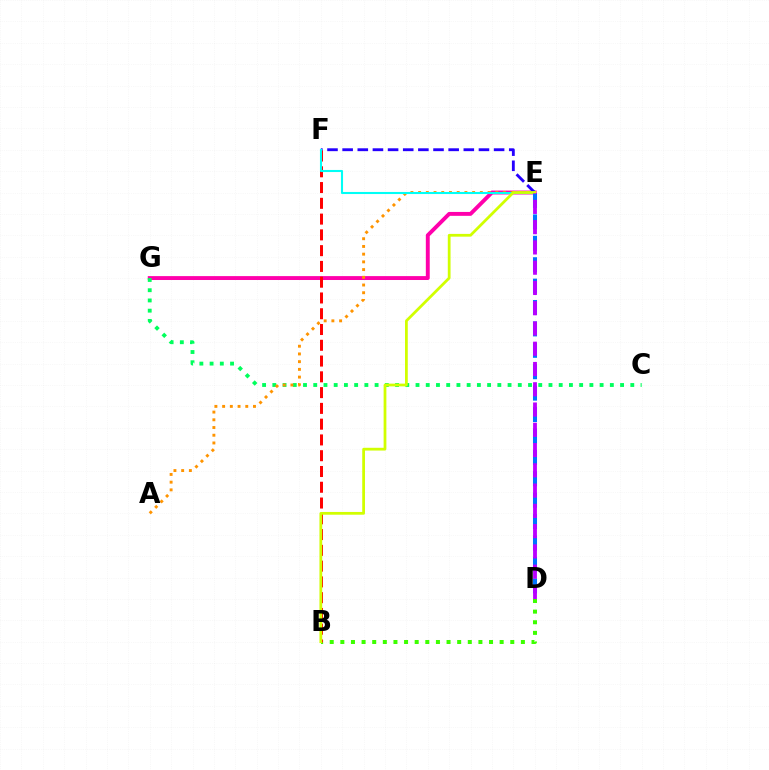{('B', 'D'): [{'color': '#3dff00', 'line_style': 'dotted', 'thickness': 2.89}], ('E', 'G'): [{'color': '#ff00ac', 'line_style': 'solid', 'thickness': 2.81}], ('C', 'G'): [{'color': '#00ff5c', 'line_style': 'dotted', 'thickness': 2.78}], ('E', 'F'): [{'color': '#2500ff', 'line_style': 'dashed', 'thickness': 2.06}, {'color': '#00fff6', 'line_style': 'solid', 'thickness': 1.5}], ('D', 'E'): [{'color': '#0074ff', 'line_style': 'dashed', 'thickness': 2.91}, {'color': '#b900ff', 'line_style': 'dashed', 'thickness': 2.75}], ('A', 'E'): [{'color': '#ff9400', 'line_style': 'dotted', 'thickness': 2.1}], ('B', 'F'): [{'color': '#ff0000', 'line_style': 'dashed', 'thickness': 2.14}], ('B', 'E'): [{'color': '#d1ff00', 'line_style': 'solid', 'thickness': 1.99}]}